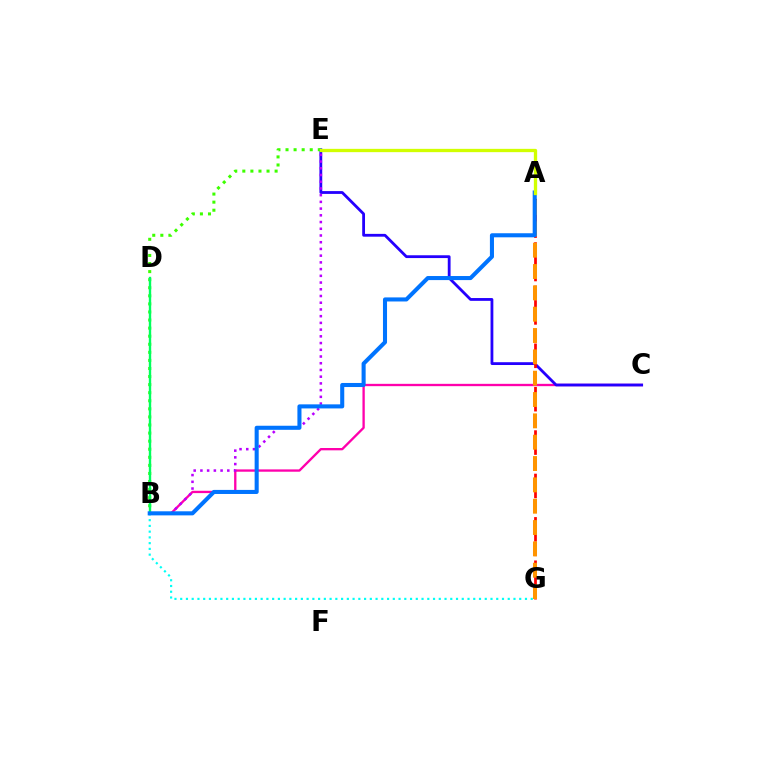{('B', 'C'): [{'color': '#ff00ac', 'line_style': 'solid', 'thickness': 1.67}], ('C', 'E'): [{'color': '#2500ff', 'line_style': 'solid', 'thickness': 2.02}], ('A', 'G'): [{'color': '#ff0000', 'line_style': 'dashed', 'thickness': 1.96}, {'color': '#ff9400', 'line_style': 'dashed', 'thickness': 2.9}], ('B', 'G'): [{'color': '#00fff6', 'line_style': 'dotted', 'thickness': 1.56}], ('B', 'E'): [{'color': '#3dff00', 'line_style': 'dotted', 'thickness': 2.19}, {'color': '#b900ff', 'line_style': 'dotted', 'thickness': 1.83}], ('B', 'D'): [{'color': '#00ff5c', 'line_style': 'solid', 'thickness': 1.72}], ('A', 'B'): [{'color': '#0074ff', 'line_style': 'solid', 'thickness': 2.93}], ('A', 'E'): [{'color': '#d1ff00', 'line_style': 'solid', 'thickness': 2.38}]}